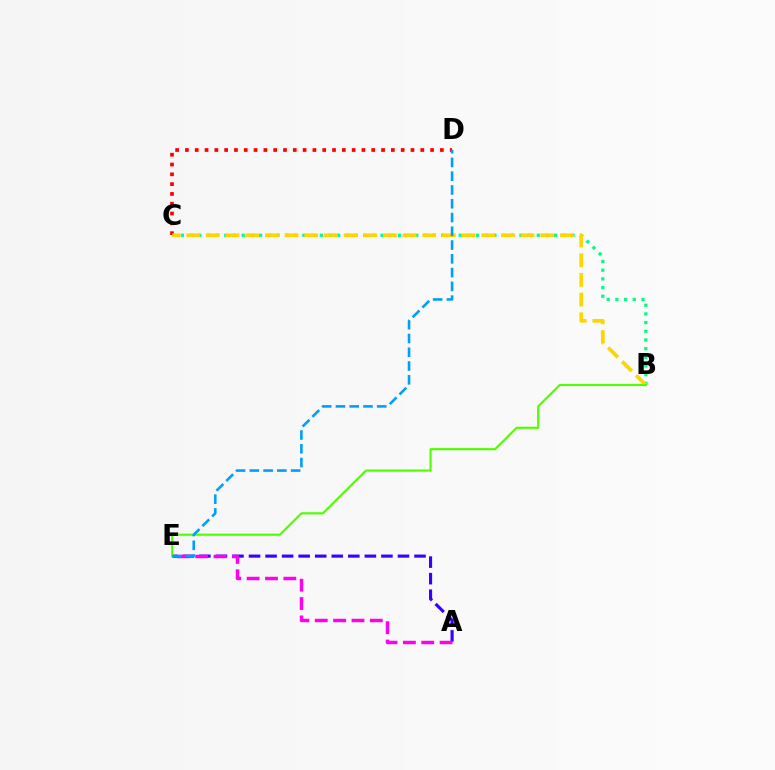{('B', 'C'): [{'color': '#00ff86', 'line_style': 'dotted', 'thickness': 2.36}, {'color': '#ffd500', 'line_style': 'dashed', 'thickness': 2.67}], ('C', 'D'): [{'color': '#ff0000', 'line_style': 'dotted', 'thickness': 2.66}], ('A', 'E'): [{'color': '#3700ff', 'line_style': 'dashed', 'thickness': 2.25}, {'color': '#ff00ed', 'line_style': 'dashed', 'thickness': 2.49}], ('B', 'E'): [{'color': '#4fff00', 'line_style': 'solid', 'thickness': 1.53}], ('D', 'E'): [{'color': '#009eff', 'line_style': 'dashed', 'thickness': 1.87}]}